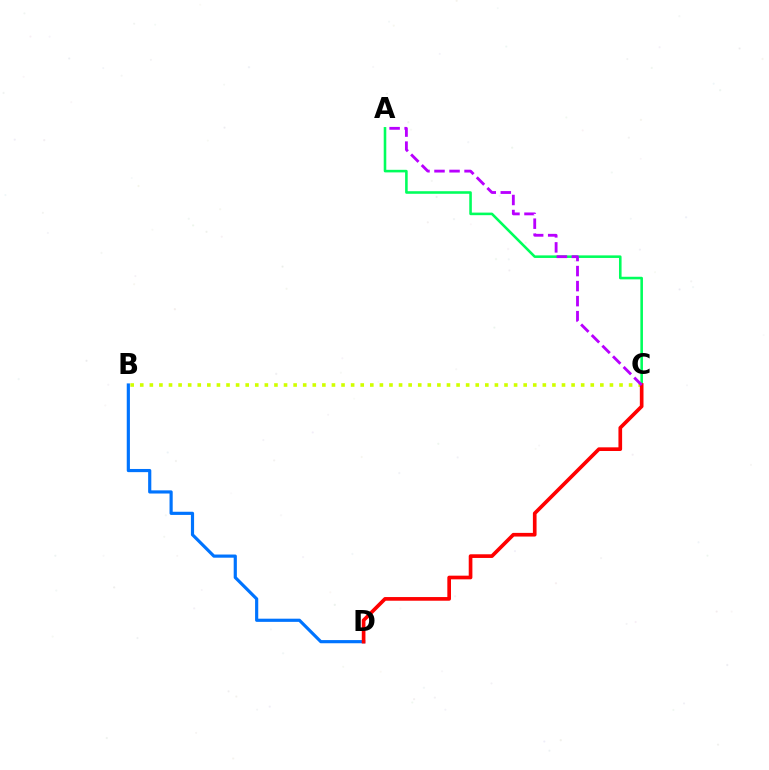{('A', 'C'): [{'color': '#00ff5c', 'line_style': 'solid', 'thickness': 1.86}, {'color': '#b900ff', 'line_style': 'dashed', 'thickness': 2.04}], ('B', 'C'): [{'color': '#d1ff00', 'line_style': 'dotted', 'thickness': 2.6}], ('B', 'D'): [{'color': '#0074ff', 'line_style': 'solid', 'thickness': 2.28}], ('C', 'D'): [{'color': '#ff0000', 'line_style': 'solid', 'thickness': 2.64}]}